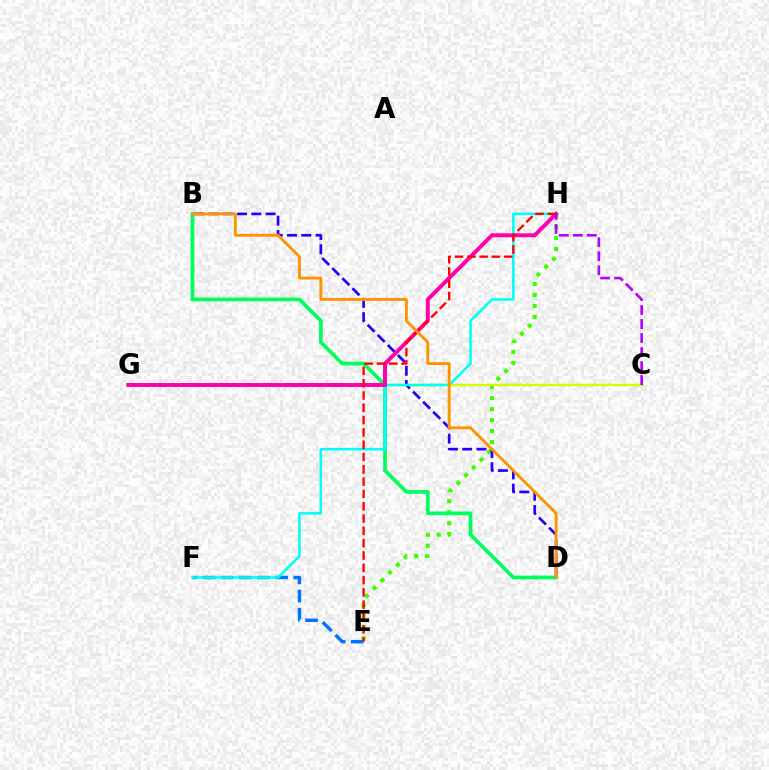{('E', 'H'): [{'color': '#3dff00', 'line_style': 'dotted', 'thickness': 2.98}, {'color': '#ff0000', 'line_style': 'dashed', 'thickness': 1.67}], ('C', 'G'): [{'color': '#d1ff00', 'line_style': 'solid', 'thickness': 1.77}], ('B', 'D'): [{'color': '#2500ff', 'line_style': 'dashed', 'thickness': 1.94}, {'color': '#00ff5c', 'line_style': 'solid', 'thickness': 2.69}, {'color': '#ff9400', 'line_style': 'solid', 'thickness': 2.09}], ('E', 'F'): [{'color': '#0074ff', 'line_style': 'dashed', 'thickness': 2.47}], ('F', 'H'): [{'color': '#00fff6', 'line_style': 'solid', 'thickness': 1.83}], ('G', 'H'): [{'color': '#ff00ac', 'line_style': 'solid', 'thickness': 2.85}], ('C', 'H'): [{'color': '#b900ff', 'line_style': 'dashed', 'thickness': 1.9}]}